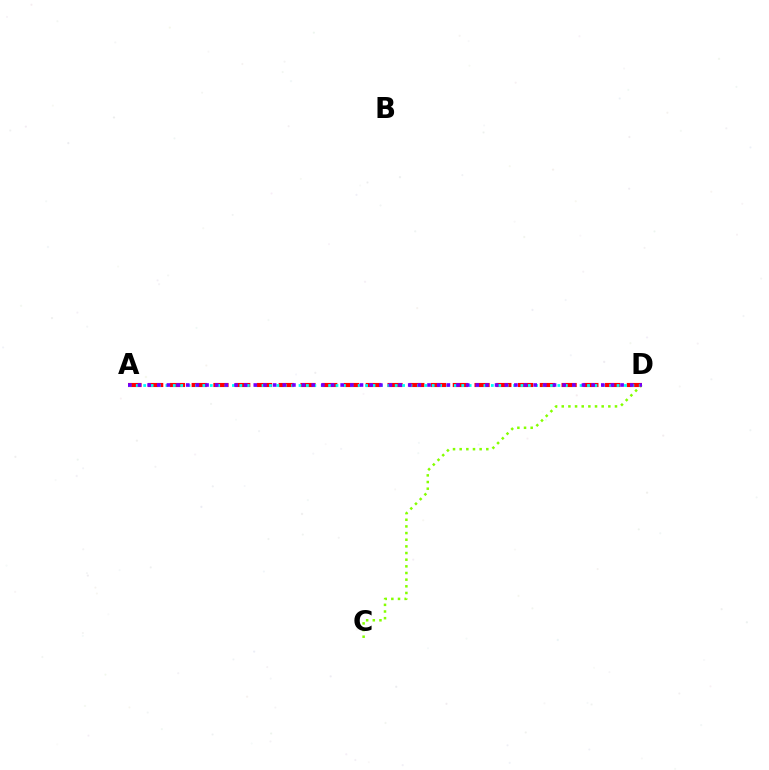{('A', 'D'): [{'color': '#ff0000', 'line_style': 'dashed', 'thickness': 2.96}, {'color': '#00fff6', 'line_style': 'dotted', 'thickness': 2.01}, {'color': '#7200ff', 'line_style': 'dotted', 'thickness': 2.62}], ('C', 'D'): [{'color': '#84ff00', 'line_style': 'dotted', 'thickness': 1.81}]}